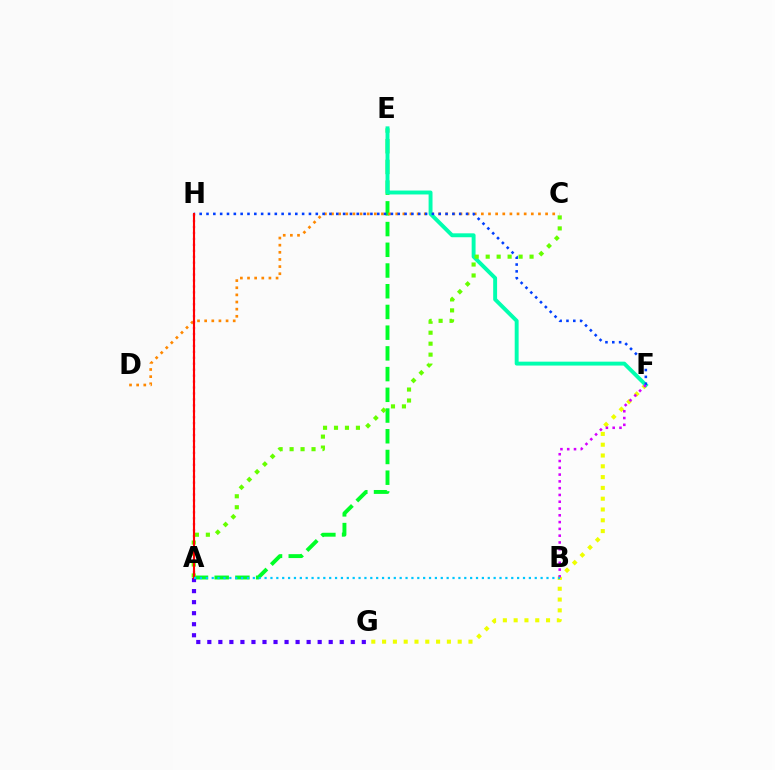{('A', 'E'): [{'color': '#00ff27', 'line_style': 'dashed', 'thickness': 2.81}], ('C', 'D'): [{'color': '#ff8800', 'line_style': 'dotted', 'thickness': 1.94}], ('A', 'H'): [{'color': '#ff00a0', 'line_style': 'dotted', 'thickness': 1.62}, {'color': '#ff0000', 'line_style': 'solid', 'thickness': 1.52}], ('F', 'G'): [{'color': '#eeff00', 'line_style': 'dotted', 'thickness': 2.93}], ('A', 'G'): [{'color': '#4f00ff', 'line_style': 'dotted', 'thickness': 3.0}], ('E', 'F'): [{'color': '#00ffaf', 'line_style': 'solid', 'thickness': 2.82}], ('F', 'H'): [{'color': '#003fff', 'line_style': 'dotted', 'thickness': 1.86}], ('A', 'C'): [{'color': '#66ff00', 'line_style': 'dotted', 'thickness': 2.98}], ('B', 'F'): [{'color': '#d600ff', 'line_style': 'dotted', 'thickness': 1.84}], ('A', 'B'): [{'color': '#00c7ff', 'line_style': 'dotted', 'thickness': 1.6}]}